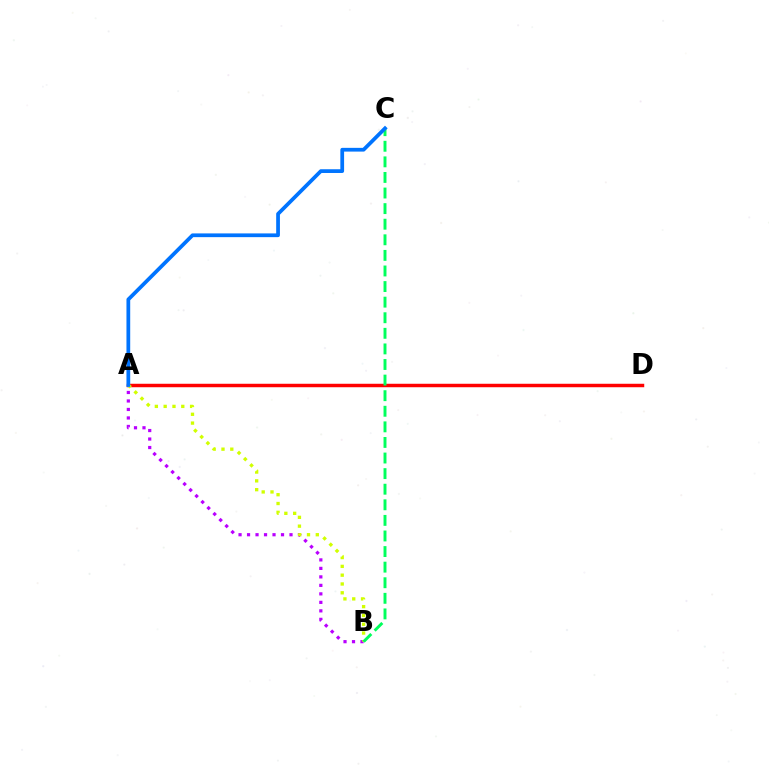{('A', 'D'): [{'color': '#ff0000', 'line_style': 'solid', 'thickness': 2.5}], ('A', 'B'): [{'color': '#b900ff', 'line_style': 'dotted', 'thickness': 2.31}, {'color': '#d1ff00', 'line_style': 'dotted', 'thickness': 2.39}], ('B', 'C'): [{'color': '#00ff5c', 'line_style': 'dashed', 'thickness': 2.12}], ('A', 'C'): [{'color': '#0074ff', 'line_style': 'solid', 'thickness': 2.7}]}